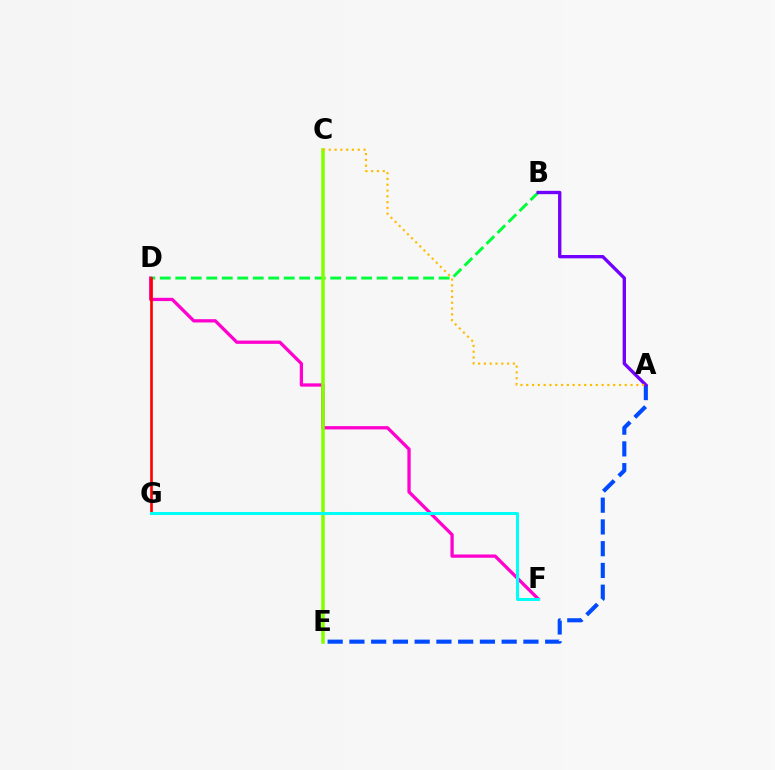{('D', 'F'): [{'color': '#ff00cf', 'line_style': 'solid', 'thickness': 2.36}], ('A', 'E'): [{'color': '#004bff', 'line_style': 'dashed', 'thickness': 2.95}], ('B', 'D'): [{'color': '#00ff39', 'line_style': 'dashed', 'thickness': 2.1}], ('D', 'G'): [{'color': '#ff0000', 'line_style': 'solid', 'thickness': 1.91}], ('C', 'E'): [{'color': '#84ff00', 'line_style': 'solid', 'thickness': 2.53}], ('F', 'G'): [{'color': '#00fff6', 'line_style': 'solid', 'thickness': 2.17}], ('A', 'B'): [{'color': '#7200ff', 'line_style': 'solid', 'thickness': 2.4}], ('A', 'C'): [{'color': '#ffbd00', 'line_style': 'dotted', 'thickness': 1.57}]}